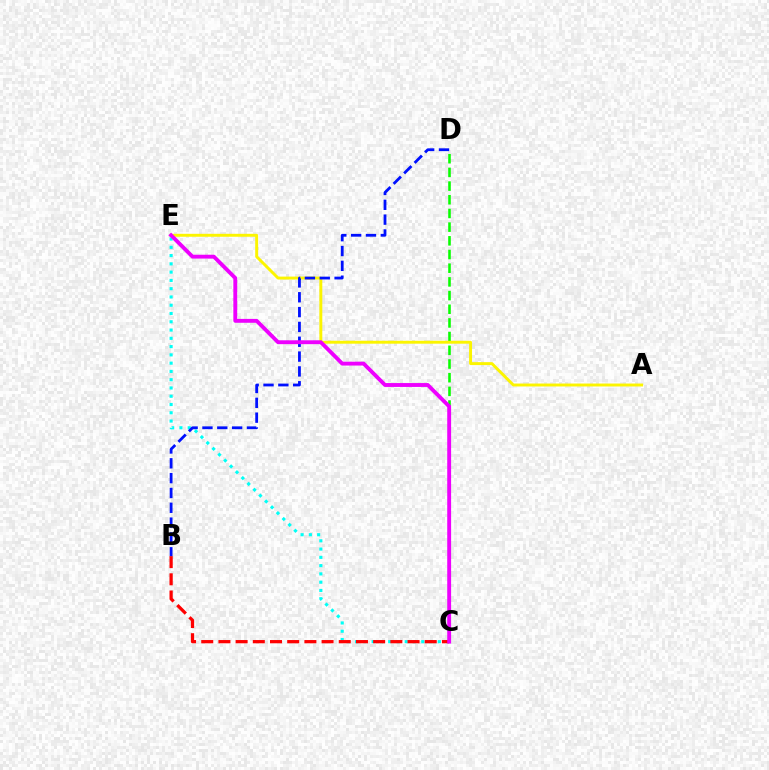{('C', 'E'): [{'color': '#00fff6', 'line_style': 'dotted', 'thickness': 2.25}, {'color': '#ee00ff', 'line_style': 'solid', 'thickness': 2.79}], ('C', 'D'): [{'color': '#08ff00', 'line_style': 'dashed', 'thickness': 1.86}], ('A', 'E'): [{'color': '#fcf500', 'line_style': 'solid', 'thickness': 2.11}], ('B', 'C'): [{'color': '#ff0000', 'line_style': 'dashed', 'thickness': 2.34}], ('B', 'D'): [{'color': '#0010ff', 'line_style': 'dashed', 'thickness': 2.02}]}